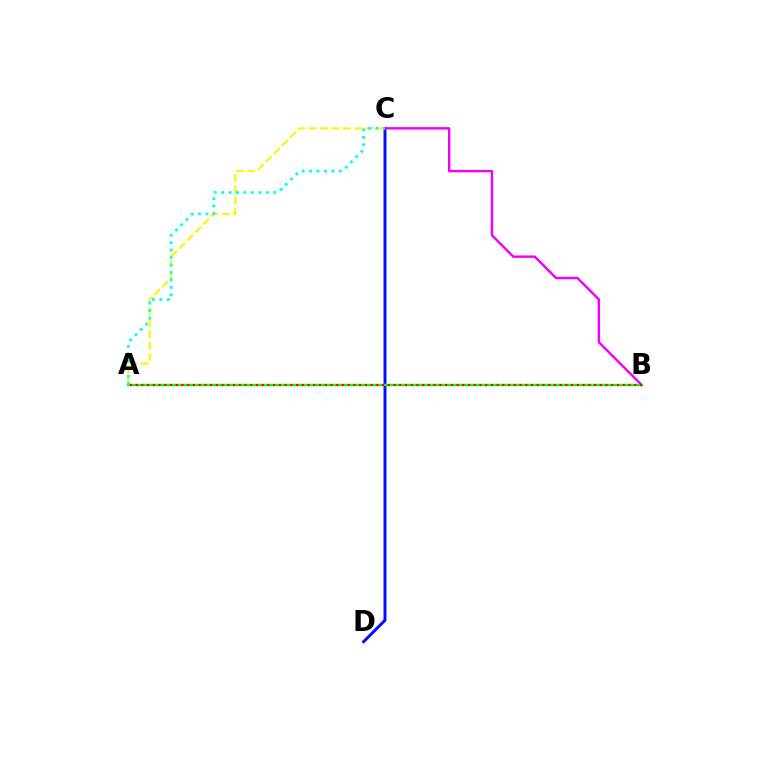{('C', 'D'): [{'color': '#0010ff', 'line_style': 'solid', 'thickness': 2.15}], ('B', 'C'): [{'color': '#ee00ff', 'line_style': 'solid', 'thickness': 1.76}], ('A', 'C'): [{'color': '#fcf500', 'line_style': 'dashed', 'thickness': 1.54}, {'color': '#00fff6', 'line_style': 'dotted', 'thickness': 2.02}], ('A', 'B'): [{'color': '#08ff00', 'line_style': 'solid', 'thickness': 1.69}, {'color': '#ff0000', 'line_style': 'dotted', 'thickness': 1.56}]}